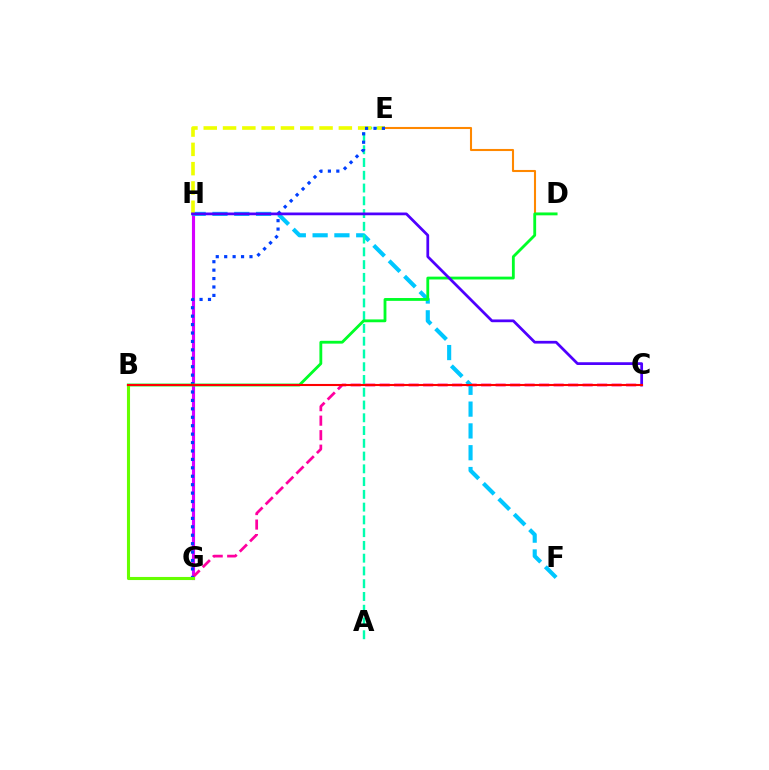{('G', 'H'): [{'color': '#d600ff', 'line_style': 'solid', 'thickness': 2.25}], ('D', 'E'): [{'color': '#ff8800', 'line_style': 'solid', 'thickness': 1.5}], ('C', 'G'): [{'color': '#ff00a0', 'line_style': 'dashed', 'thickness': 1.97}], ('F', 'H'): [{'color': '#00c7ff', 'line_style': 'dashed', 'thickness': 2.96}], ('A', 'E'): [{'color': '#00ffaf', 'line_style': 'dashed', 'thickness': 1.73}], ('E', 'H'): [{'color': '#eeff00', 'line_style': 'dashed', 'thickness': 2.62}], ('E', 'G'): [{'color': '#003fff', 'line_style': 'dotted', 'thickness': 2.29}], ('B', 'D'): [{'color': '#00ff27', 'line_style': 'solid', 'thickness': 2.04}], ('C', 'H'): [{'color': '#4f00ff', 'line_style': 'solid', 'thickness': 1.98}], ('B', 'G'): [{'color': '#66ff00', 'line_style': 'solid', 'thickness': 2.23}], ('B', 'C'): [{'color': '#ff0000', 'line_style': 'solid', 'thickness': 1.51}]}